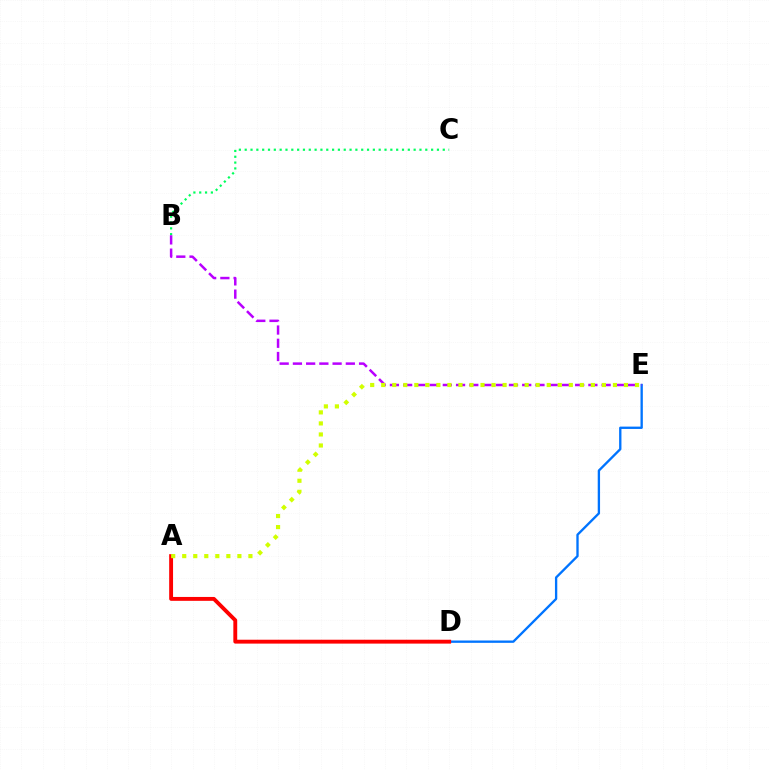{('D', 'E'): [{'color': '#0074ff', 'line_style': 'solid', 'thickness': 1.68}], ('A', 'D'): [{'color': '#ff0000', 'line_style': 'solid', 'thickness': 2.79}], ('B', 'C'): [{'color': '#00ff5c', 'line_style': 'dotted', 'thickness': 1.58}], ('B', 'E'): [{'color': '#b900ff', 'line_style': 'dashed', 'thickness': 1.8}], ('A', 'E'): [{'color': '#d1ff00', 'line_style': 'dotted', 'thickness': 3.0}]}